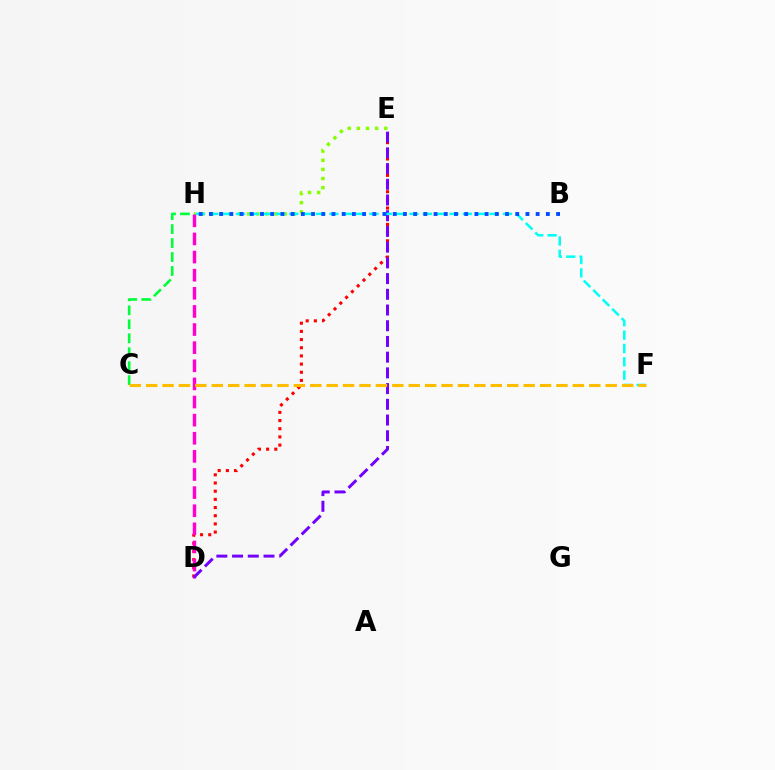{('E', 'H'): [{'color': '#84ff00', 'line_style': 'dotted', 'thickness': 2.48}], ('D', 'E'): [{'color': '#ff0000', 'line_style': 'dotted', 'thickness': 2.22}, {'color': '#7200ff', 'line_style': 'dashed', 'thickness': 2.14}], ('D', 'H'): [{'color': '#ff00cf', 'line_style': 'dashed', 'thickness': 2.46}], ('C', 'H'): [{'color': '#00ff39', 'line_style': 'dashed', 'thickness': 1.9}], ('F', 'H'): [{'color': '#00fff6', 'line_style': 'dashed', 'thickness': 1.81}], ('C', 'F'): [{'color': '#ffbd00', 'line_style': 'dashed', 'thickness': 2.23}], ('B', 'H'): [{'color': '#004bff', 'line_style': 'dotted', 'thickness': 2.77}]}